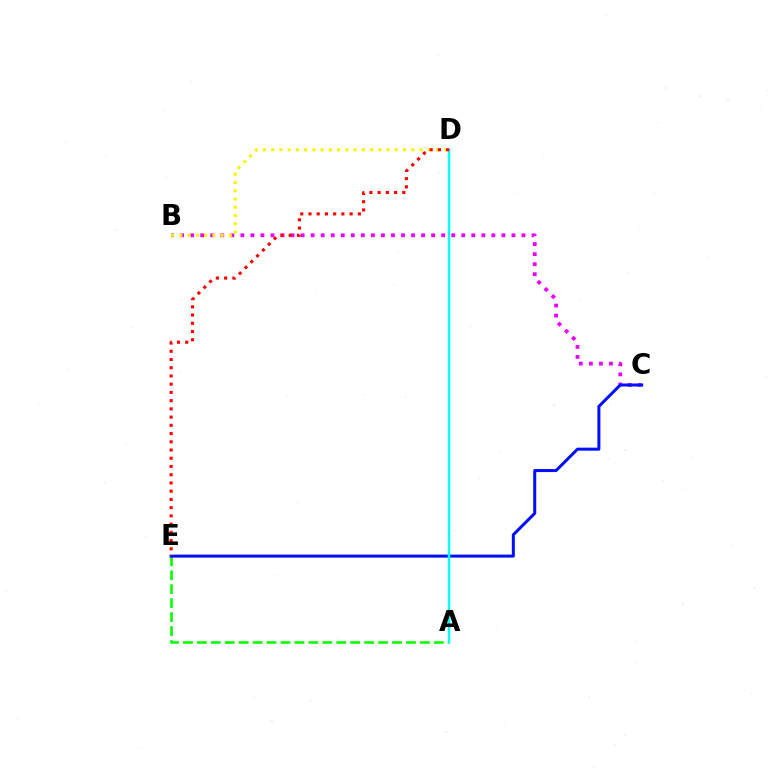{('A', 'E'): [{'color': '#08ff00', 'line_style': 'dashed', 'thickness': 1.89}], ('B', 'C'): [{'color': '#ee00ff', 'line_style': 'dotted', 'thickness': 2.73}], ('C', 'E'): [{'color': '#0010ff', 'line_style': 'solid', 'thickness': 2.17}], ('B', 'D'): [{'color': '#fcf500', 'line_style': 'dotted', 'thickness': 2.24}], ('A', 'D'): [{'color': '#00fff6', 'line_style': 'solid', 'thickness': 1.76}], ('D', 'E'): [{'color': '#ff0000', 'line_style': 'dotted', 'thickness': 2.24}]}